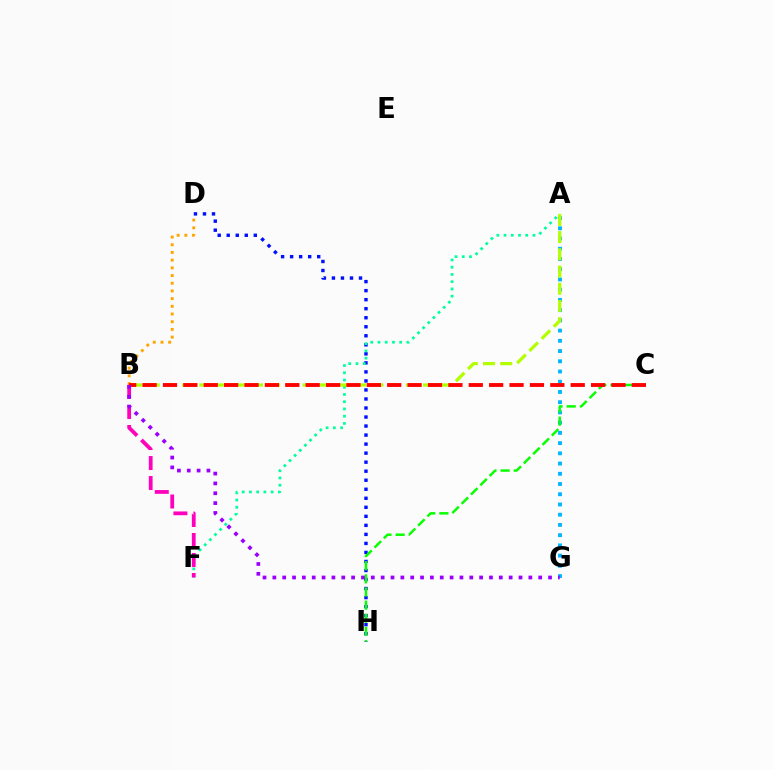{('A', 'G'): [{'color': '#00b5ff', 'line_style': 'dotted', 'thickness': 2.78}], ('D', 'H'): [{'color': '#0010ff', 'line_style': 'dotted', 'thickness': 2.45}], ('A', 'F'): [{'color': '#00ff9d', 'line_style': 'dotted', 'thickness': 1.97}], ('C', 'H'): [{'color': '#08ff00', 'line_style': 'dashed', 'thickness': 1.79}], ('B', 'D'): [{'color': '#ffa500', 'line_style': 'dotted', 'thickness': 2.09}], ('A', 'B'): [{'color': '#b3ff00', 'line_style': 'dashed', 'thickness': 2.34}], ('B', 'C'): [{'color': '#ff0000', 'line_style': 'dashed', 'thickness': 2.77}], ('B', 'F'): [{'color': '#ff00bd', 'line_style': 'dashed', 'thickness': 2.72}], ('B', 'G'): [{'color': '#9b00ff', 'line_style': 'dotted', 'thickness': 2.68}]}